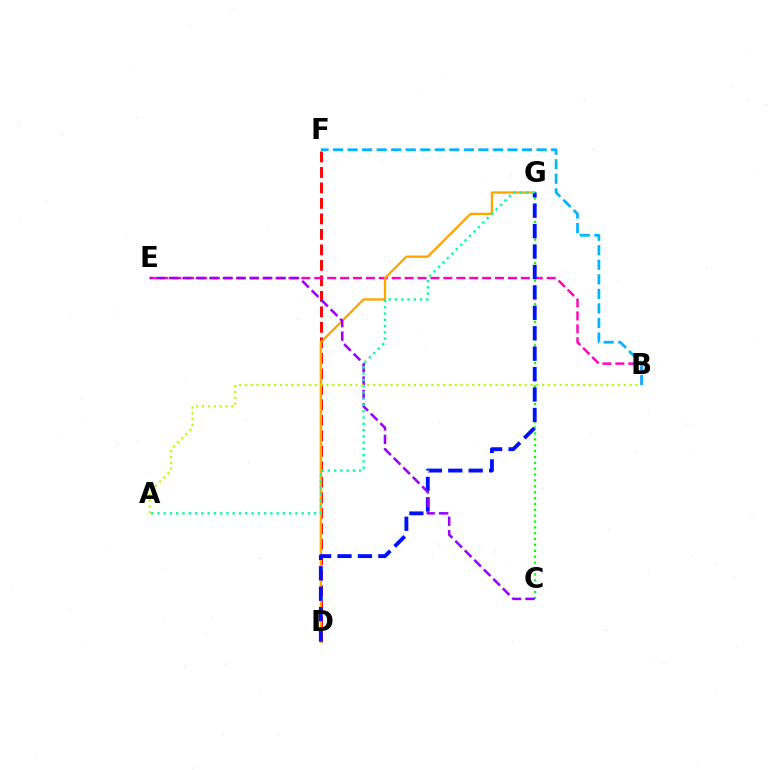{('D', 'F'): [{'color': '#ff0000', 'line_style': 'dashed', 'thickness': 2.1}], ('C', 'G'): [{'color': '#08ff00', 'line_style': 'dotted', 'thickness': 1.6}], ('B', 'E'): [{'color': '#ff00bd', 'line_style': 'dashed', 'thickness': 1.75}], ('D', 'G'): [{'color': '#ffa500', 'line_style': 'solid', 'thickness': 1.67}, {'color': '#0010ff', 'line_style': 'dashed', 'thickness': 2.77}], ('C', 'E'): [{'color': '#9b00ff', 'line_style': 'dashed', 'thickness': 1.83}], ('A', 'G'): [{'color': '#00ff9d', 'line_style': 'dotted', 'thickness': 1.7}], ('A', 'B'): [{'color': '#b3ff00', 'line_style': 'dotted', 'thickness': 1.58}], ('B', 'F'): [{'color': '#00b5ff', 'line_style': 'dashed', 'thickness': 1.97}]}